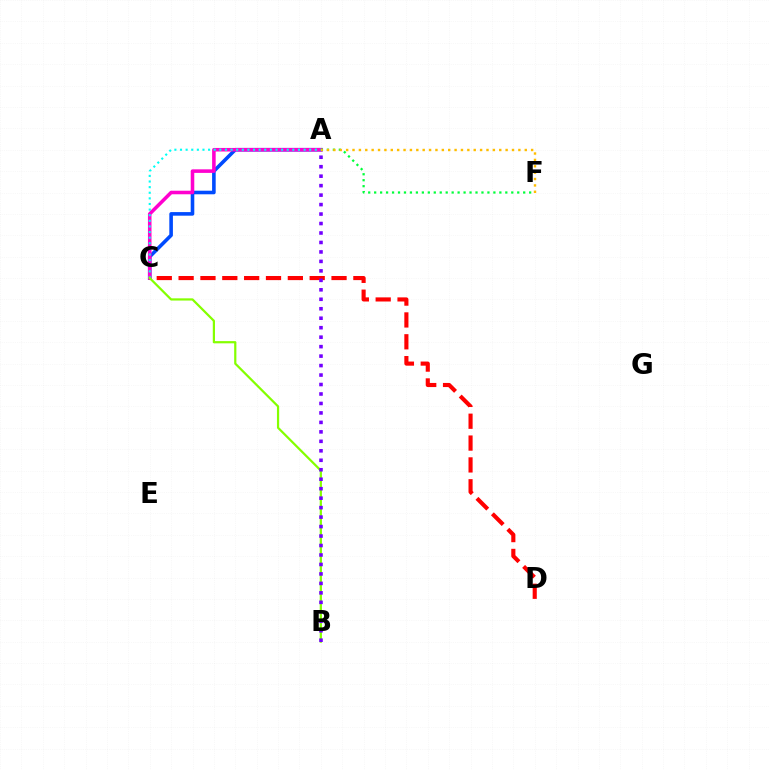{('A', 'C'): [{'color': '#004bff', 'line_style': 'solid', 'thickness': 2.59}, {'color': '#ff00cf', 'line_style': 'solid', 'thickness': 2.56}, {'color': '#00fff6', 'line_style': 'dotted', 'thickness': 1.53}], ('A', 'F'): [{'color': '#00ff39', 'line_style': 'dotted', 'thickness': 1.62}, {'color': '#ffbd00', 'line_style': 'dotted', 'thickness': 1.73}], ('C', 'D'): [{'color': '#ff0000', 'line_style': 'dashed', 'thickness': 2.97}], ('B', 'C'): [{'color': '#84ff00', 'line_style': 'solid', 'thickness': 1.59}], ('A', 'B'): [{'color': '#7200ff', 'line_style': 'dotted', 'thickness': 2.57}]}